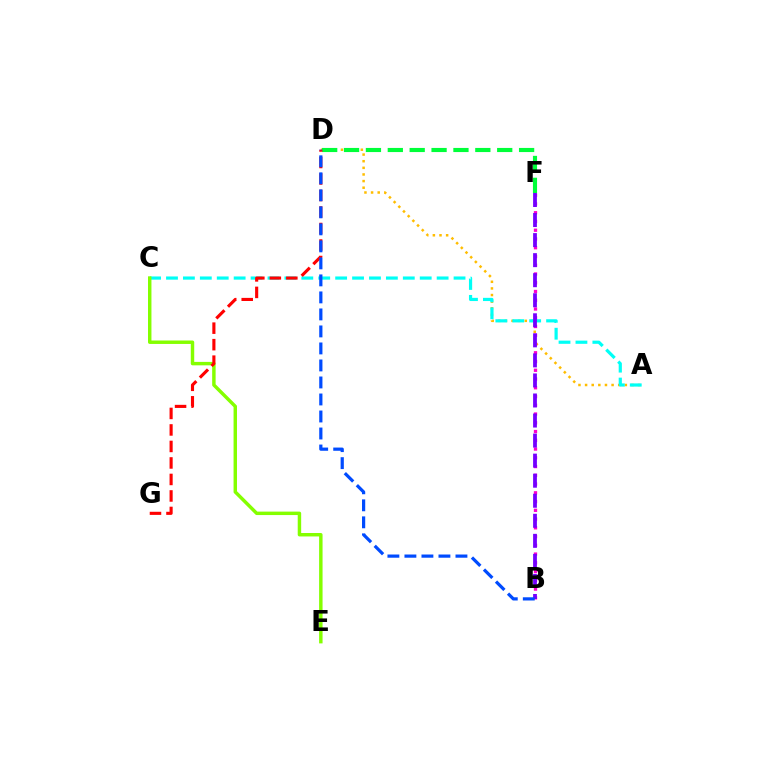{('A', 'D'): [{'color': '#ffbd00', 'line_style': 'dotted', 'thickness': 1.8}], ('D', 'F'): [{'color': '#00ff39', 'line_style': 'dashed', 'thickness': 2.97}], ('A', 'C'): [{'color': '#00fff6', 'line_style': 'dashed', 'thickness': 2.3}], ('C', 'E'): [{'color': '#84ff00', 'line_style': 'solid', 'thickness': 2.48}], ('D', 'G'): [{'color': '#ff0000', 'line_style': 'dashed', 'thickness': 2.24}], ('B', 'F'): [{'color': '#ff00cf', 'line_style': 'dotted', 'thickness': 2.38}, {'color': '#7200ff', 'line_style': 'dashed', 'thickness': 2.72}], ('B', 'D'): [{'color': '#004bff', 'line_style': 'dashed', 'thickness': 2.31}]}